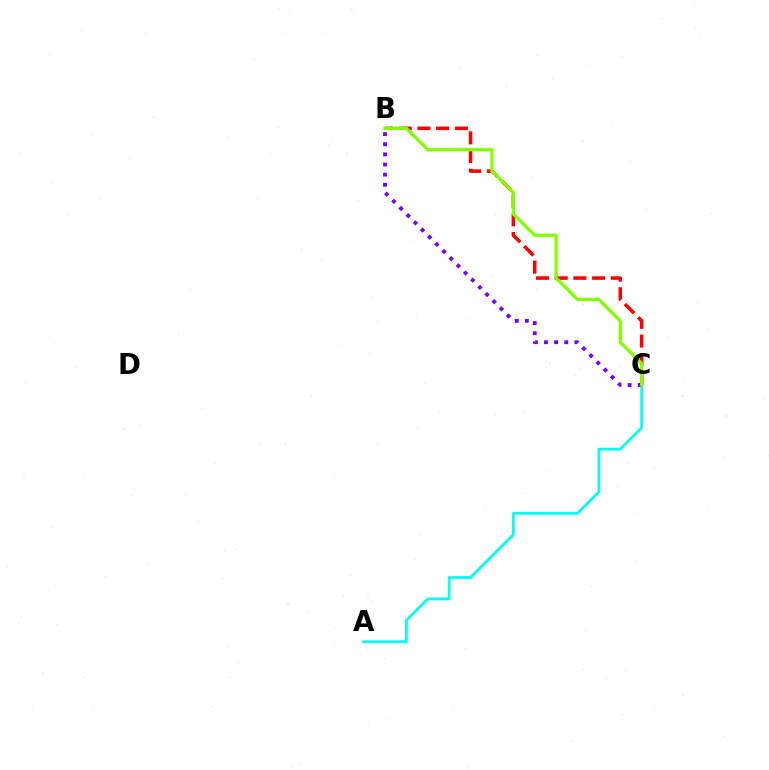{('A', 'C'): [{'color': '#00fff6', 'line_style': 'solid', 'thickness': 1.99}], ('B', 'C'): [{'color': '#ff0000', 'line_style': 'dashed', 'thickness': 2.54}, {'color': '#7200ff', 'line_style': 'dotted', 'thickness': 2.75}, {'color': '#84ff00', 'line_style': 'solid', 'thickness': 2.36}]}